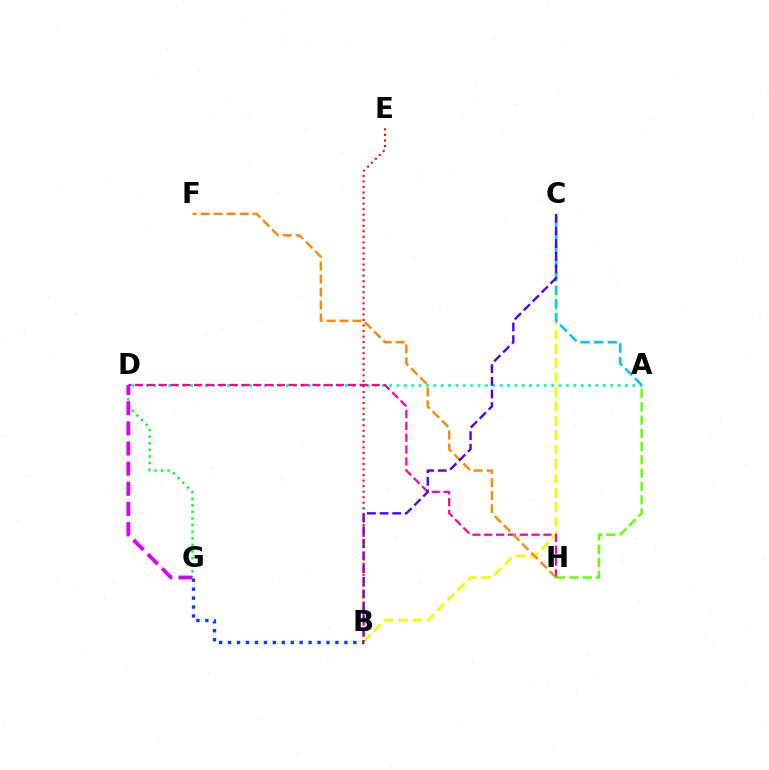{('B', 'G'): [{'color': '#003fff', 'line_style': 'dotted', 'thickness': 2.43}], ('B', 'C'): [{'color': '#eeff00', 'line_style': 'dashed', 'thickness': 1.96}, {'color': '#4f00ff', 'line_style': 'dashed', 'thickness': 1.72}], ('A', 'H'): [{'color': '#66ff00', 'line_style': 'dashed', 'thickness': 1.8}], ('A', 'D'): [{'color': '#00ffaf', 'line_style': 'dotted', 'thickness': 2.0}], ('D', 'H'): [{'color': '#ff00a0', 'line_style': 'dashed', 'thickness': 1.61}], ('D', 'G'): [{'color': '#00ff27', 'line_style': 'dotted', 'thickness': 1.79}, {'color': '#d600ff', 'line_style': 'dashed', 'thickness': 2.74}], ('F', 'H'): [{'color': '#ff8800', 'line_style': 'dashed', 'thickness': 1.76}], ('A', 'C'): [{'color': '#00c7ff', 'line_style': 'dashed', 'thickness': 1.86}], ('B', 'E'): [{'color': '#ff0000', 'line_style': 'dotted', 'thickness': 1.51}]}